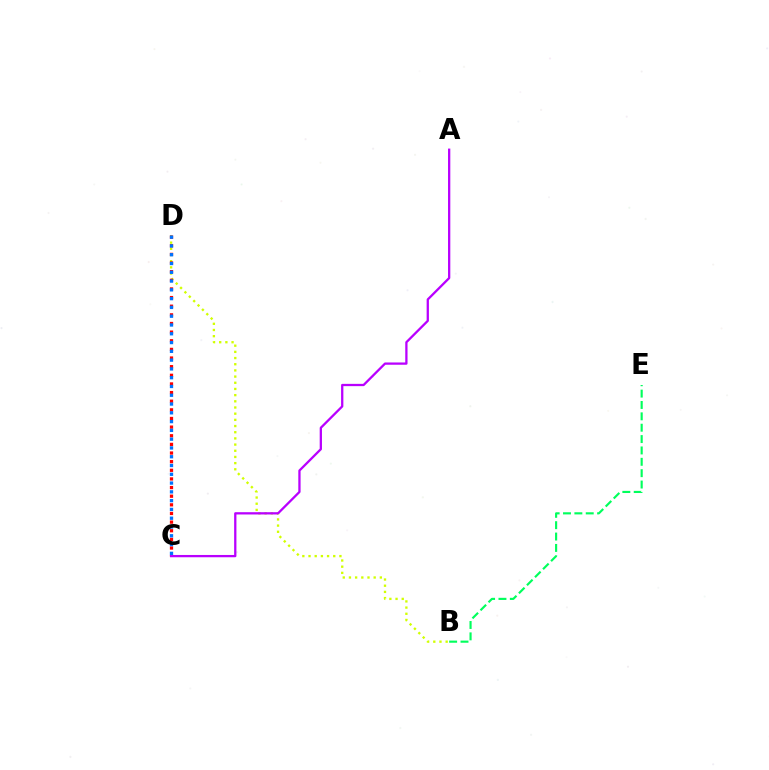{('B', 'D'): [{'color': '#d1ff00', 'line_style': 'dotted', 'thickness': 1.68}], ('C', 'D'): [{'color': '#ff0000', 'line_style': 'dotted', 'thickness': 2.35}, {'color': '#0074ff', 'line_style': 'dotted', 'thickness': 2.39}], ('A', 'C'): [{'color': '#b900ff', 'line_style': 'solid', 'thickness': 1.64}], ('B', 'E'): [{'color': '#00ff5c', 'line_style': 'dashed', 'thickness': 1.54}]}